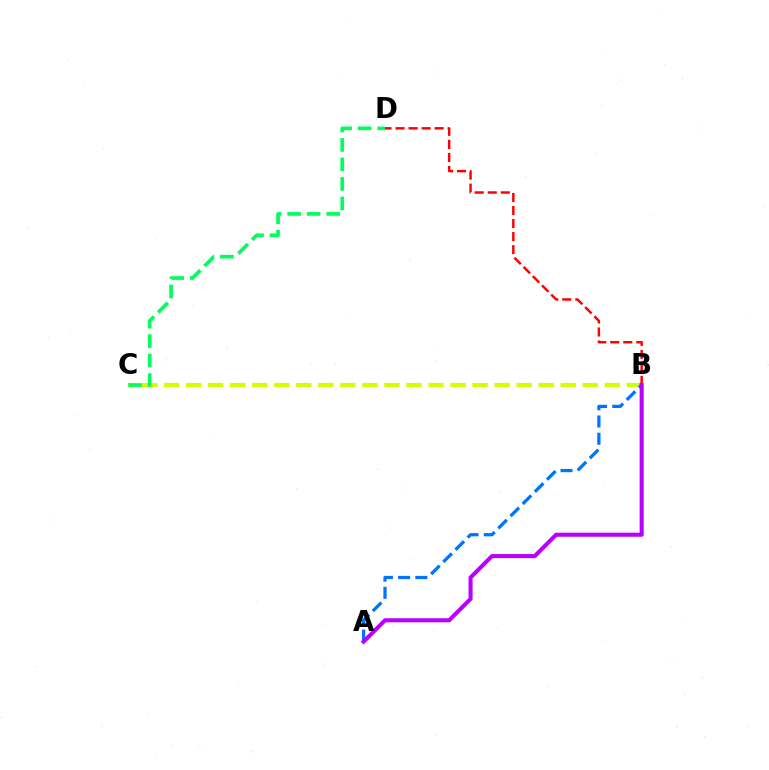{('B', 'C'): [{'color': '#d1ff00', 'line_style': 'dashed', 'thickness': 2.99}], ('C', 'D'): [{'color': '#00ff5c', 'line_style': 'dashed', 'thickness': 2.65}], ('A', 'B'): [{'color': '#0074ff', 'line_style': 'dashed', 'thickness': 2.34}, {'color': '#b900ff', 'line_style': 'solid', 'thickness': 2.93}], ('B', 'D'): [{'color': '#ff0000', 'line_style': 'dashed', 'thickness': 1.77}]}